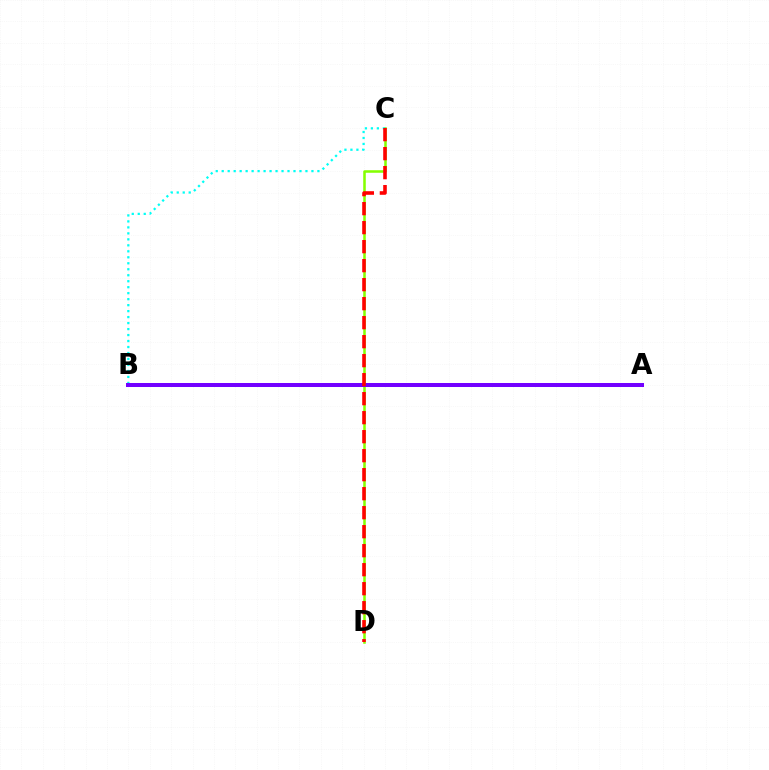{('C', 'D'): [{'color': '#84ff00', 'line_style': 'solid', 'thickness': 1.83}, {'color': '#ff0000', 'line_style': 'dashed', 'thickness': 2.58}], ('B', 'C'): [{'color': '#00fff6', 'line_style': 'dotted', 'thickness': 1.63}], ('A', 'B'): [{'color': '#7200ff', 'line_style': 'solid', 'thickness': 2.88}]}